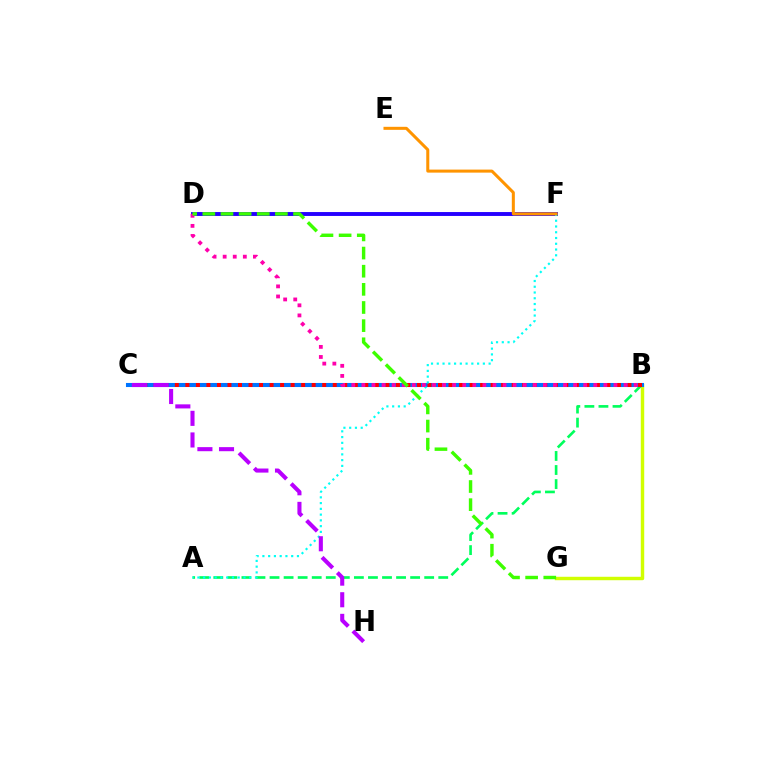{('B', 'G'): [{'color': '#d1ff00', 'line_style': 'solid', 'thickness': 2.47}], ('B', 'C'): [{'color': '#0074ff', 'line_style': 'solid', 'thickness': 2.93}, {'color': '#ff0000', 'line_style': 'dotted', 'thickness': 2.86}], ('D', 'F'): [{'color': '#2500ff', 'line_style': 'solid', 'thickness': 2.81}], ('A', 'B'): [{'color': '#00ff5c', 'line_style': 'dashed', 'thickness': 1.91}], ('A', 'F'): [{'color': '#00fff6', 'line_style': 'dotted', 'thickness': 1.56}], ('E', 'F'): [{'color': '#ff9400', 'line_style': 'solid', 'thickness': 2.18}], ('C', 'H'): [{'color': '#b900ff', 'line_style': 'dashed', 'thickness': 2.94}], ('B', 'D'): [{'color': '#ff00ac', 'line_style': 'dotted', 'thickness': 2.74}], ('D', 'G'): [{'color': '#3dff00', 'line_style': 'dashed', 'thickness': 2.46}]}